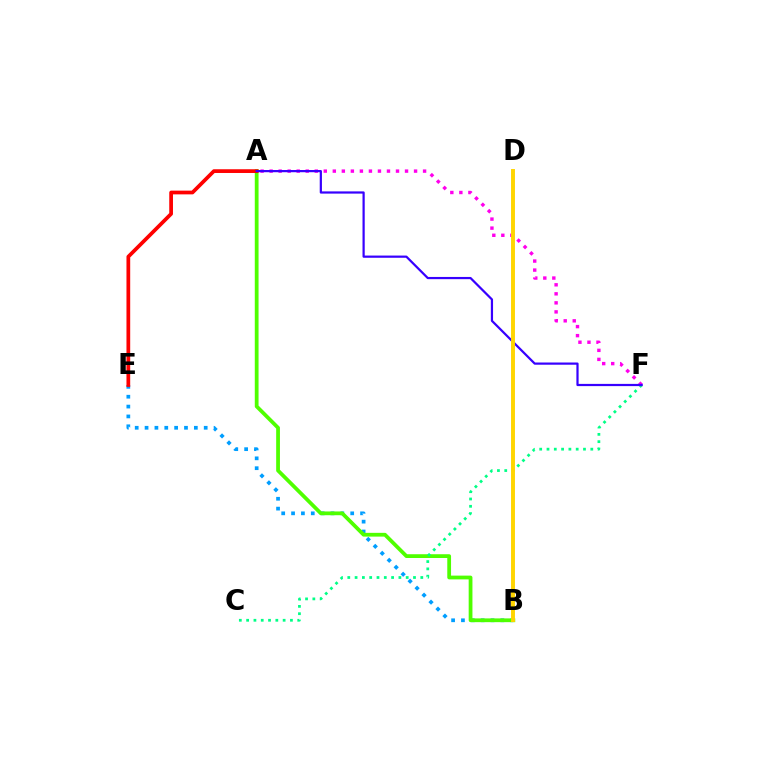{('B', 'E'): [{'color': '#009eff', 'line_style': 'dotted', 'thickness': 2.68}], ('A', 'B'): [{'color': '#4fff00', 'line_style': 'solid', 'thickness': 2.71}], ('C', 'F'): [{'color': '#00ff86', 'line_style': 'dotted', 'thickness': 1.98}], ('A', 'F'): [{'color': '#ff00ed', 'line_style': 'dotted', 'thickness': 2.45}, {'color': '#3700ff', 'line_style': 'solid', 'thickness': 1.59}], ('A', 'E'): [{'color': '#ff0000', 'line_style': 'solid', 'thickness': 2.69}], ('B', 'D'): [{'color': '#ffd500', 'line_style': 'solid', 'thickness': 2.82}]}